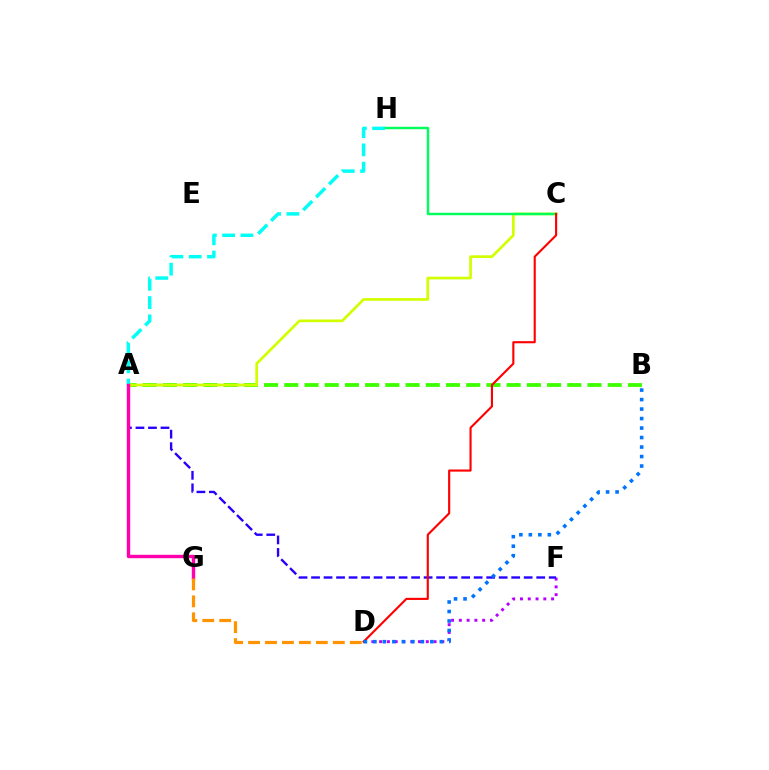{('A', 'B'): [{'color': '#3dff00', 'line_style': 'dashed', 'thickness': 2.75}], ('D', 'F'): [{'color': '#b900ff', 'line_style': 'dotted', 'thickness': 2.11}], ('A', 'C'): [{'color': '#d1ff00', 'line_style': 'solid', 'thickness': 1.94}], ('A', 'F'): [{'color': '#2500ff', 'line_style': 'dashed', 'thickness': 1.7}], ('C', 'H'): [{'color': '#00ff5c', 'line_style': 'solid', 'thickness': 1.76}], ('A', 'H'): [{'color': '#00fff6', 'line_style': 'dashed', 'thickness': 2.48}], ('C', 'D'): [{'color': '#ff0000', 'line_style': 'solid', 'thickness': 1.53}], ('A', 'G'): [{'color': '#ff00ac', 'line_style': 'solid', 'thickness': 2.45}], ('B', 'D'): [{'color': '#0074ff', 'line_style': 'dotted', 'thickness': 2.58}], ('D', 'G'): [{'color': '#ff9400', 'line_style': 'dashed', 'thickness': 2.3}]}